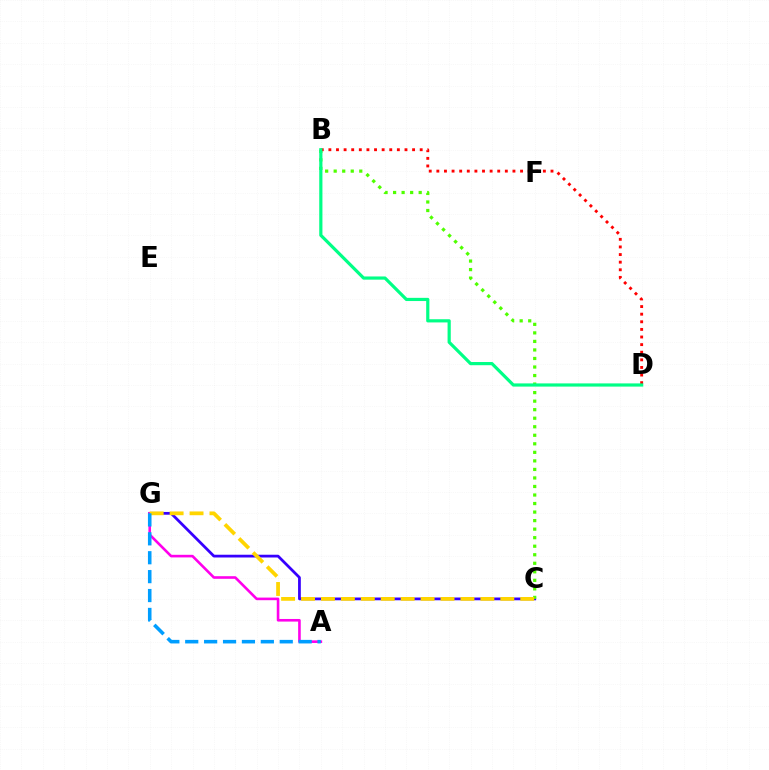{('C', 'G'): [{'color': '#3700ff', 'line_style': 'solid', 'thickness': 1.99}, {'color': '#ffd500', 'line_style': 'dashed', 'thickness': 2.71}], ('B', 'C'): [{'color': '#4fff00', 'line_style': 'dotted', 'thickness': 2.32}], ('B', 'D'): [{'color': '#ff0000', 'line_style': 'dotted', 'thickness': 2.07}, {'color': '#00ff86', 'line_style': 'solid', 'thickness': 2.3}], ('A', 'G'): [{'color': '#ff00ed', 'line_style': 'solid', 'thickness': 1.88}, {'color': '#009eff', 'line_style': 'dashed', 'thickness': 2.57}]}